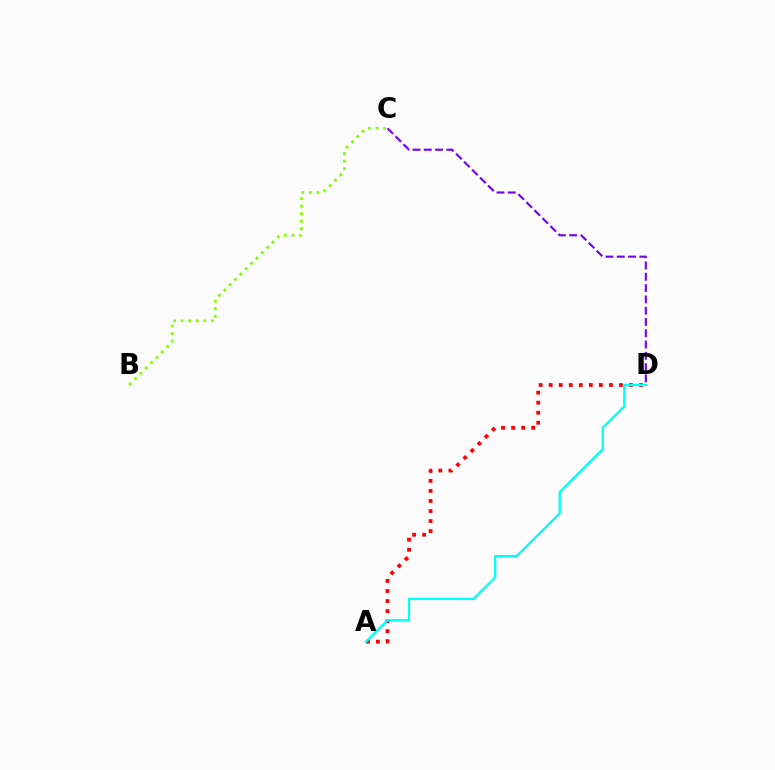{('B', 'C'): [{'color': '#84ff00', 'line_style': 'dotted', 'thickness': 2.05}], ('A', 'D'): [{'color': '#ff0000', 'line_style': 'dotted', 'thickness': 2.73}, {'color': '#00fff6', 'line_style': 'solid', 'thickness': 1.66}], ('C', 'D'): [{'color': '#7200ff', 'line_style': 'dashed', 'thickness': 1.53}]}